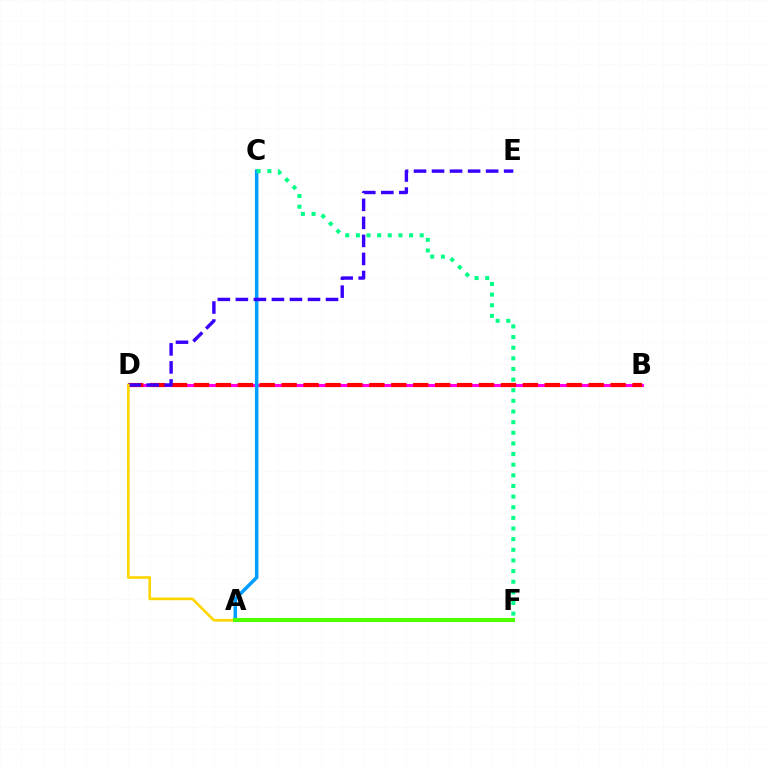{('B', 'D'): [{'color': '#ff00ed', 'line_style': 'solid', 'thickness': 2.24}, {'color': '#ff0000', 'line_style': 'dashed', 'thickness': 2.98}], ('A', 'C'): [{'color': '#009eff', 'line_style': 'solid', 'thickness': 2.53}], ('D', 'E'): [{'color': '#3700ff', 'line_style': 'dashed', 'thickness': 2.45}], ('C', 'F'): [{'color': '#00ff86', 'line_style': 'dotted', 'thickness': 2.89}], ('A', 'D'): [{'color': '#ffd500', 'line_style': 'solid', 'thickness': 1.9}], ('A', 'F'): [{'color': '#4fff00', 'line_style': 'solid', 'thickness': 2.94}]}